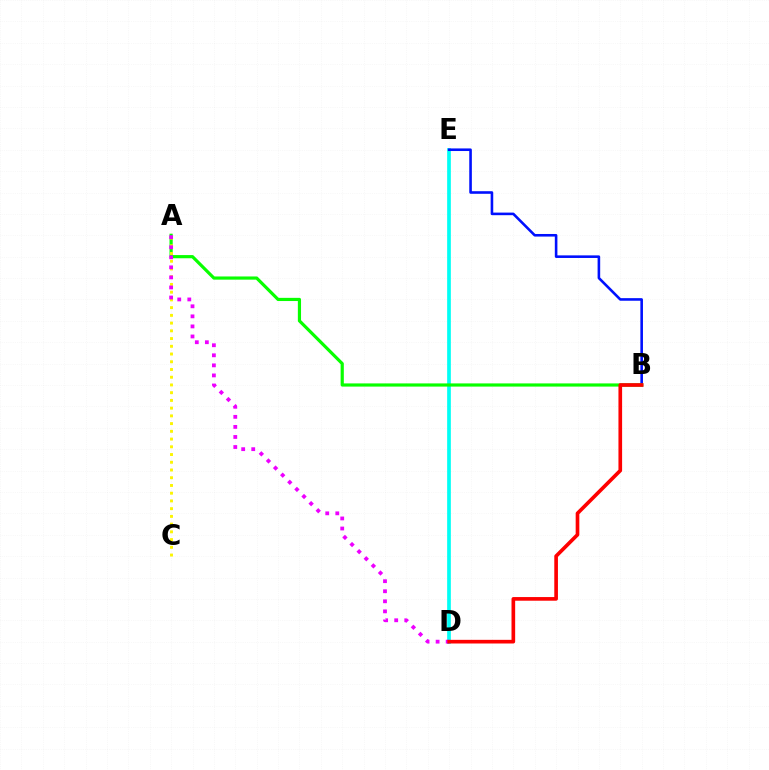{('D', 'E'): [{'color': '#00fff6', 'line_style': 'solid', 'thickness': 2.66}], ('B', 'E'): [{'color': '#0010ff', 'line_style': 'solid', 'thickness': 1.87}], ('A', 'B'): [{'color': '#08ff00', 'line_style': 'solid', 'thickness': 2.29}], ('A', 'C'): [{'color': '#fcf500', 'line_style': 'dotted', 'thickness': 2.1}], ('A', 'D'): [{'color': '#ee00ff', 'line_style': 'dotted', 'thickness': 2.73}], ('B', 'D'): [{'color': '#ff0000', 'line_style': 'solid', 'thickness': 2.63}]}